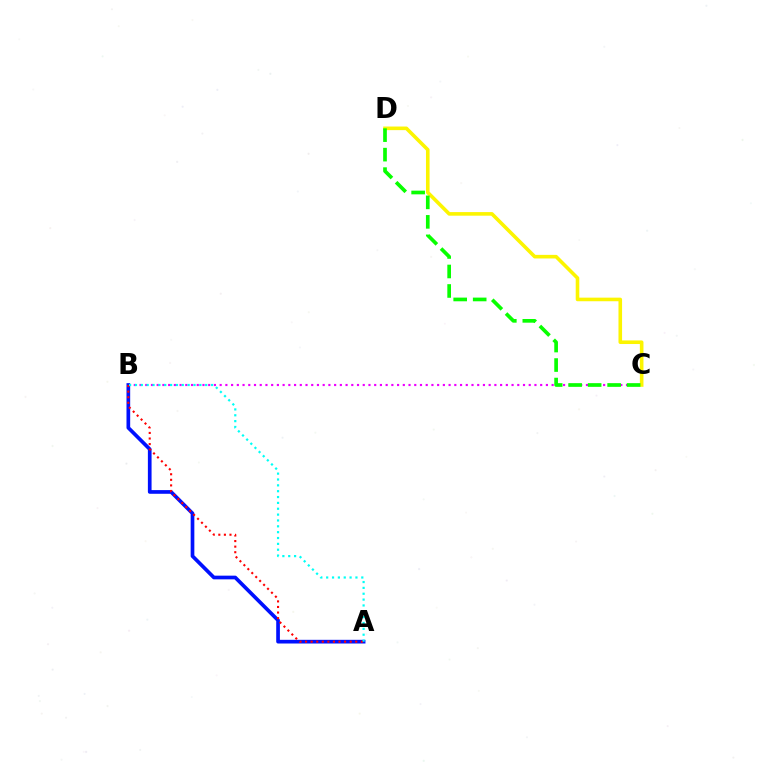{('B', 'C'): [{'color': '#ee00ff', 'line_style': 'dotted', 'thickness': 1.56}], ('C', 'D'): [{'color': '#fcf500', 'line_style': 'solid', 'thickness': 2.59}, {'color': '#08ff00', 'line_style': 'dashed', 'thickness': 2.65}], ('A', 'B'): [{'color': '#0010ff', 'line_style': 'solid', 'thickness': 2.65}, {'color': '#ff0000', 'line_style': 'dotted', 'thickness': 1.51}, {'color': '#00fff6', 'line_style': 'dotted', 'thickness': 1.59}]}